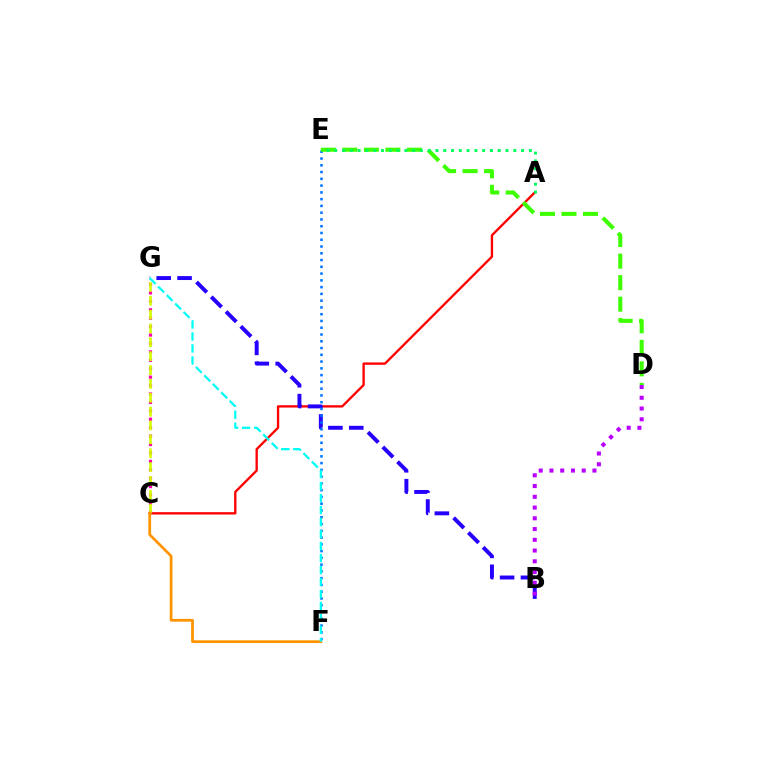{('C', 'G'): [{'color': '#ff00ac', 'line_style': 'dotted', 'thickness': 2.29}, {'color': '#d1ff00', 'line_style': 'dashed', 'thickness': 1.88}], ('A', 'C'): [{'color': '#ff0000', 'line_style': 'solid', 'thickness': 1.69}], ('B', 'G'): [{'color': '#2500ff', 'line_style': 'dashed', 'thickness': 2.84}], ('B', 'D'): [{'color': '#b900ff', 'line_style': 'dotted', 'thickness': 2.92}], ('E', 'F'): [{'color': '#0074ff', 'line_style': 'dotted', 'thickness': 1.84}], ('C', 'F'): [{'color': '#ff9400', 'line_style': 'solid', 'thickness': 1.97}], ('F', 'G'): [{'color': '#00fff6', 'line_style': 'dashed', 'thickness': 1.63}], ('D', 'E'): [{'color': '#3dff00', 'line_style': 'dashed', 'thickness': 2.92}], ('A', 'E'): [{'color': '#00ff5c', 'line_style': 'dotted', 'thickness': 2.11}]}